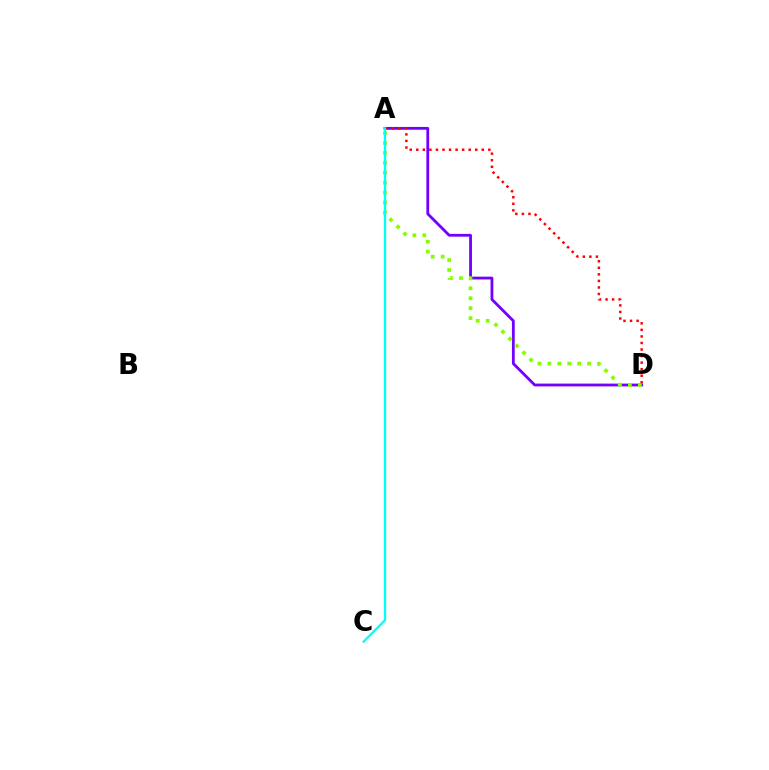{('A', 'D'): [{'color': '#7200ff', 'line_style': 'solid', 'thickness': 2.01}, {'color': '#84ff00', 'line_style': 'dotted', 'thickness': 2.7}, {'color': '#ff0000', 'line_style': 'dotted', 'thickness': 1.78}], ('A', 'C'): [{'color': '#00fff6', 'line_style': 'solid', 'thickness': 1.66}]}